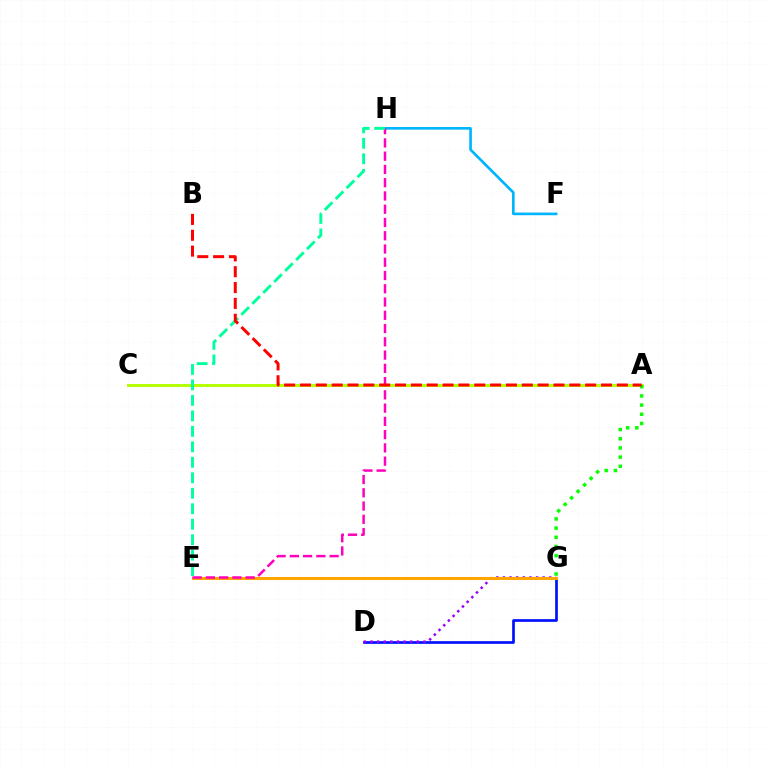{('D', 'G'): [{'color': '#0010ff', 'line_style': 'solid', 'thickness': 1.94}, {'color': '#9b00ff', 'line_style': 'dotted', 'thickness': 1.8}], ('A', 'C'): [{'color': '#b3ff00', 'line_style': 'solid', 'thickness': 2.11}], ('E', 'G'): [{'color': '#ffa500', 'line_style': 'solid', 'thickness': 2.17}], ('F', 'H'): [{'color': '#00b5ff', 'line_style': 'solid', 'thickness': 1.91}], ('E', 'H'): [{'color': '#ff00bd', 'line_style': 'dashed', 'thickness': 1.8}, {'color': '#00ff9d', 'line_style': 'dashed', 'thickness': 2.1}], ('A', 'G'): [{'color': '#08ff00', 'line_style': 'dotted', 'thickness': 2.49}], ('A', 'B'): [{'color': '#ff0000', 'line_style': 'dashed', 'thickness': 2.15}]}